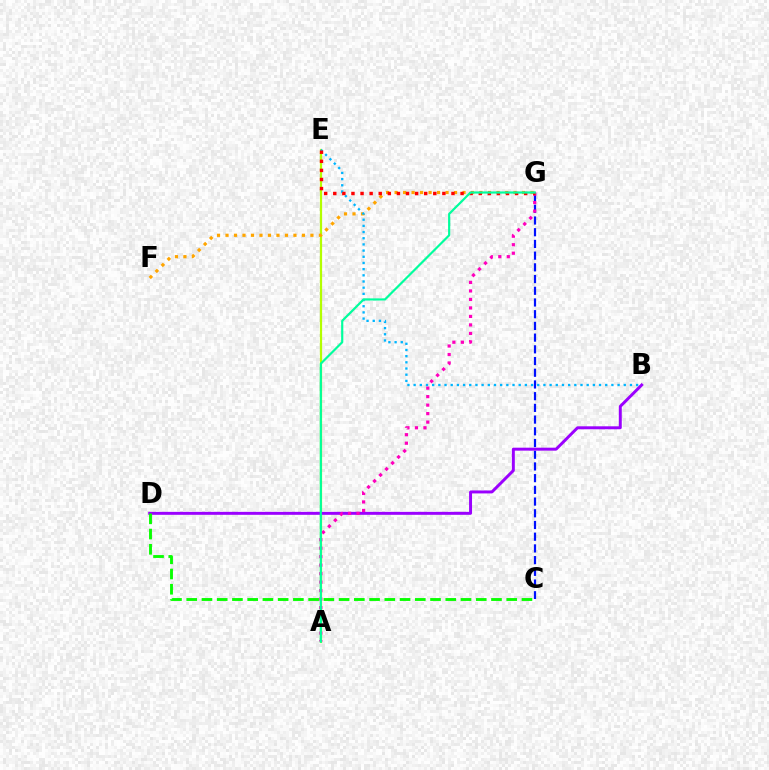{('C', 'G'): [{'color': '#0010ff', 'line_style': 'dashed', 'thickness': 1.59}], ('A', 'E'): [{'color': '#b3ff00', 'line_style': 'solid', 'thickness': 1.6}], ('F', 'G'): [{'color': '#ffa500', 'line_style': 'dotted', 'thickness': 2.31}], ('B', 'D'): [{'color': '#9b00ff', 'line_style': 'solid', 'thickness': 2.13}], ('C', 'D'): [{'color': '#08ff00', 'line_style': 'dashed', 'thickness': 2.07}], ('B', 'E'): [{'color': '#00b5ff', 'line_style': 'dotted', 'thickness': 1.68}], ('A', 'G'): [{'color': '#ff00bd', 'line_style': 'dotted', 'thickness': 2.31}, {'color': '#00ff9d', 'line_style': 'solid', 'thickness': 1.56}], ('E', 'G'): [{'color': '#ff0000', 'line_style': 'dotted', 'thickness': 2.47}]}